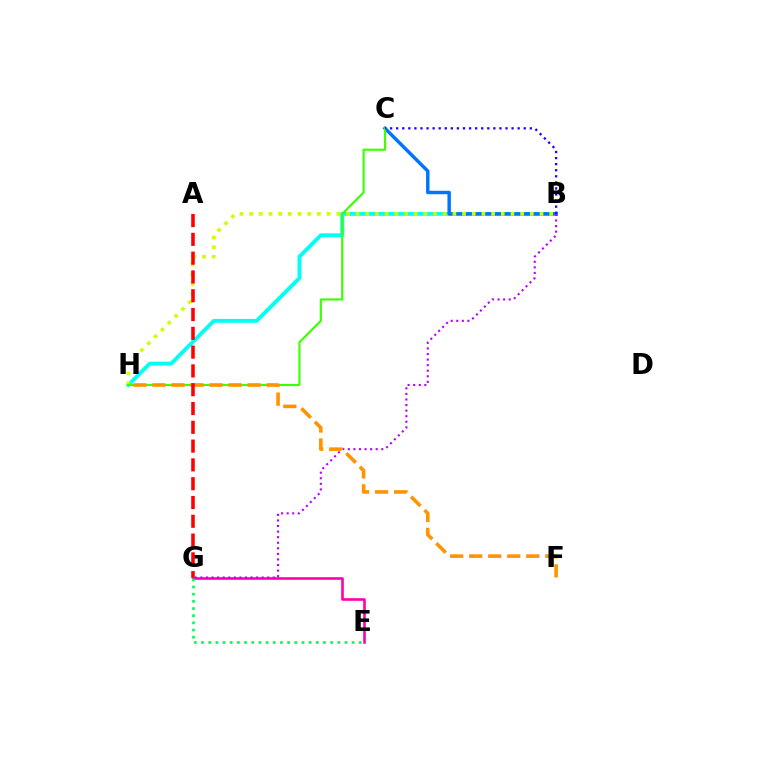{('B', 'H'): [{'color': '#00fff6', 'line_style': 'solid', 'thickness': 2.79}, {'color': '#d1ff00', 'line_style': 'dotted', 'thickness': 2.63}], ('B', 'C'): [{'color': '#0074ff', 'line_style': 'solid', 'thickness': 2.48}, {'color': '#2500ff', 'line_style': 'dotted', 'thickness': 1.65}], ('E', 'G'): [{'color': '#ff00ac', 'line_style': 'solid', 'thickness': 1.88}, {'color': '#00ff5c', 'line_style': 'dotted', 'thickness': 1.95}], ('B', 'G'): [{'color': '#b900ff', 'line_style': 'dotted', 'thickness': 1.51}], ('C', 'H'): [{'color': '#3dff00', 'line_style': 'solid', 'thickness': 1.55}], ('F', 'H'): [{'color': '#ff9400', 'line_style': 'dashed', 'thickness': 2.59}], ('A', 'G'): [{'color': '#ff0000', 'line_style': 'dashed', 'thickness': 2.55}]}